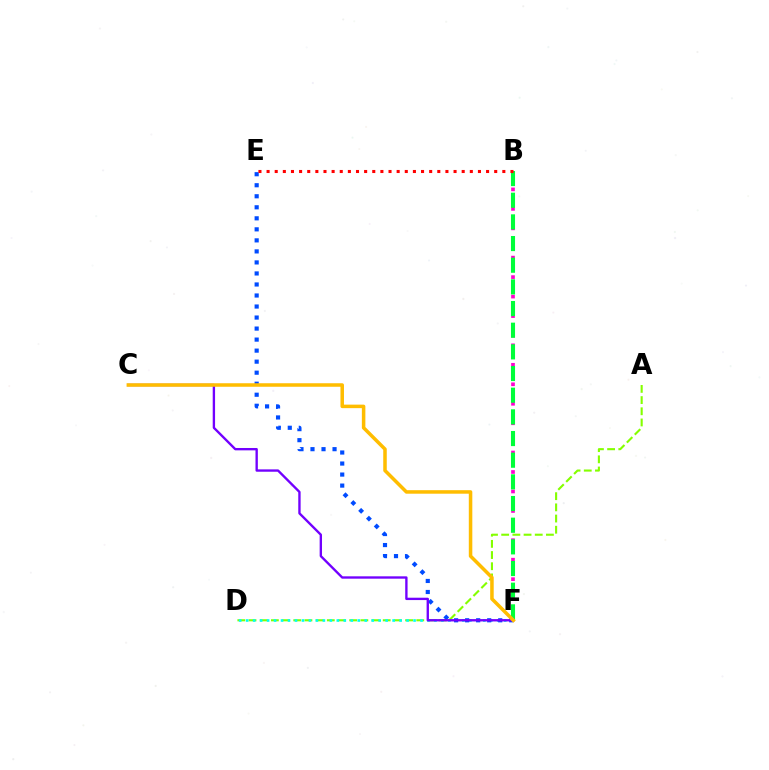{('A', 'D'): [{'color': '#84ff00', 'line_style': 'dashed', 'thickness': 1.52}], ('B', 'F'): [{'color': '#ff00cf', 'line_style': 'dotted', 'thickness': 2.65}, {'color': '#00ff39', 'line_style': 'dashed', 'thickness': 2.94}], ('D', 'F'): [{'color': '#00fff6', 'line_style': 'dotted', 'thickness': 1.89}], ('E', 'F'): [{'color': '#004bff', 'line_style': 'dotted', 'thickness': 3.0}], ('C', 'F'): [{'color': '#7200ff', 'line_style': 'solid', 'thickness': 1.7}, {'color': '#ffbd00', 'line_style': 'solid', 'thickness': 2.53}], ('B', 'E'): [{'color': '#ff0000', 'line_style': 'dotted', 'thickness': 2.21}]}